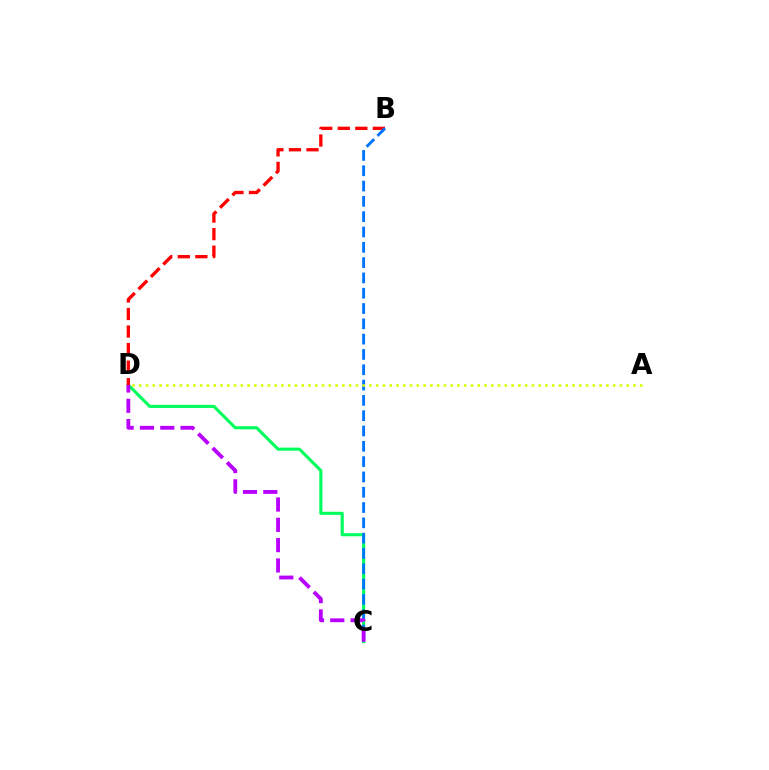{('C', 'D'): [{'color': '#00ff5c', 'line_style': 'solid', 'thickness': 2.23}, {'color': '#b900ff', 'line_style': 'dashed', 'thickness': 2.76}], ('B', 'D'): [{'color': '#ff0000', 'line_style': 'dashed', 'thickness': 2.38}], ('B', 'C'): [{'color': '#0074ff', 'line_style': 'dashed', 'thickness': 2.08}], ('A', 'D'): [{'color': '#d1ff00', 'line_style': 'dotted', 'thickness': 1.84}]}